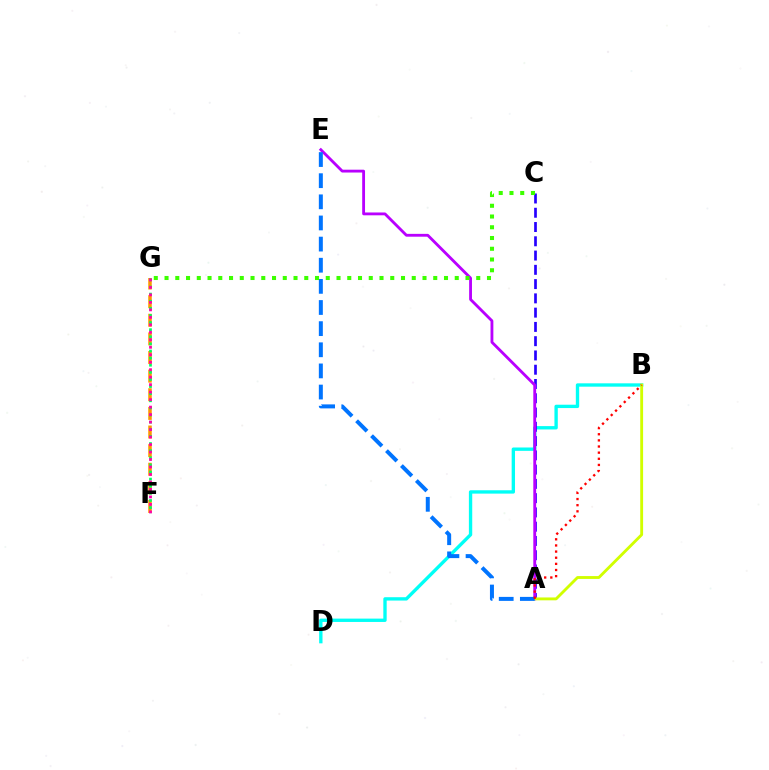{('B', 'D'): [{'color': '#00fff6', 'line_style': 'solid', 'thickness': 2.41}], ('A', 'C'): [{'color': '#2500ff', 'line_style': 'dashed', 'thickness': 1.94}], ('A', 'E'): [{'color': '#b900ff', 'line_style': 'solid', 'thickness': 2.04}, {'color': '#0074ff', 'line_style': 'dashed', 'thickness': 2.87}], ('A', 'B'): [{'color': '#d1ff00', 'line_style': 'solid', 'thickness': 2.06}, {'color': '#ff0000', 'line_style': 'dotted', 'thickness': 1.67}], ('F', 'G'): [{'color': '#ff9400', 'line_style': 'dashed', 'thickness': 2.53}, {'color': '#00ff5c', 'line_style': 'dotted', 'thickness': 1.93}, {'color': '#ff00ac', 'line_style': 'dotted', 'thickness': 2.03}], ('C', 'G'): [{'color': '#3dff00', 'line_style': 'dotted', 'thickness': 2.92}]}